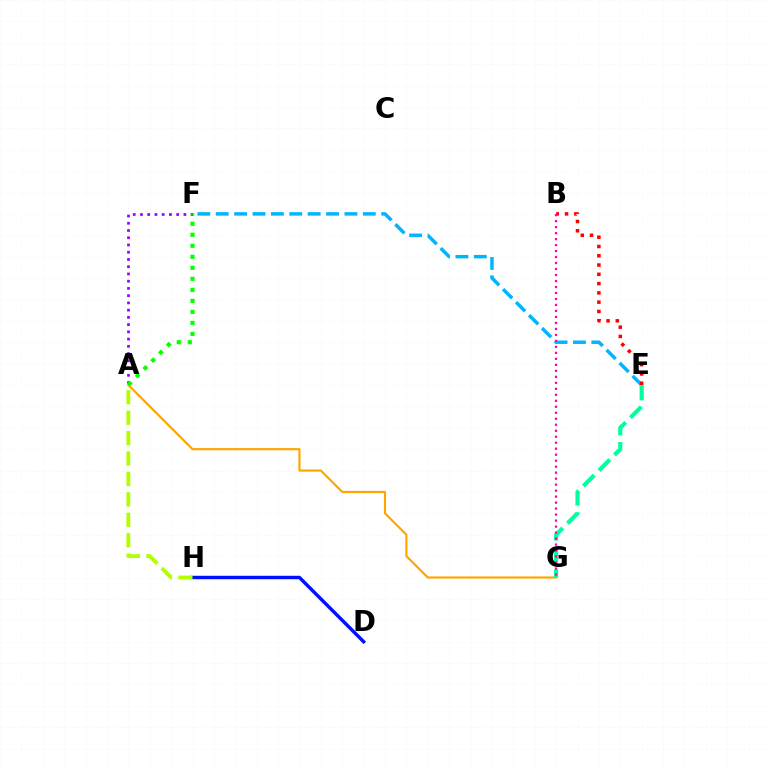{('A', 'F'): [{'color': '#9b00ff', 'line_style': 'dotted', 'thickness': 1.97}, {'color': '#08ff00', 'line_style': 'dotted', 'thickness': 2.99}], ('D', 'H'): [{'color': '#0010ff', 'line_style': 'solid', 'thickness': 2.48}], ('E', 'F'): [{'color': '#00b5ff', 'line_style': 'dashed', 'thickness': 2.5}], ('A', 'G'): [{'color': '#ffa500', 'line_style': 'solid', 'thickness': 1.56}], ('A', 'H'): [{'color': '#b3ff00', 'line_style': 'dashed', 'thickness': 2.78}], ('E', 'G'): [{'color': '#00ff9d', 'line_style': 'dashed', 'thickness': 2.98}], ('B', 'E'): [{'color': '#ff0000', 'line_style': 'dotted', 'thickness': 2.52}], ('B', 'G'): [{'color': '#ff00bd', 'line_style': 'dotted', 'thickness': 1.63}]}